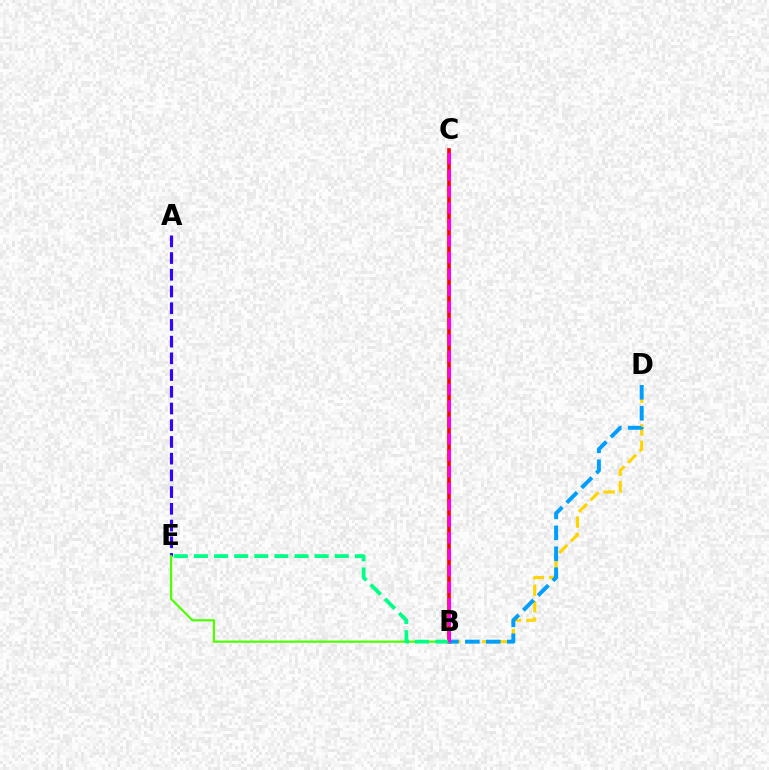{('B', 'C'): [{'color': '#ff0000', 'line_style': 'solid', 'thickness': 2.62}, {'color': '#ff00ed', 'line_style': 'dashed', 'thickness': 2.24}], ('B', 'D'): [{'color': '#ffd500', 'line_style': 'dashed', 'thickness': 2.23}, {'color': '#009eff', 'line_style': 'dashed', 'thickness': 2.85}], ('A', 'E'): [{'color': '#3700ff', 'line_style': 'dashed', 'thickness': 2.27}], ('B', 'E'): [{'color': '#4fff00', 'line_style': 'solid', 'thickness': 1.59}, {'color': '#00ff86', 'line_style': 'dashed', 'thickness': 2.73}]}